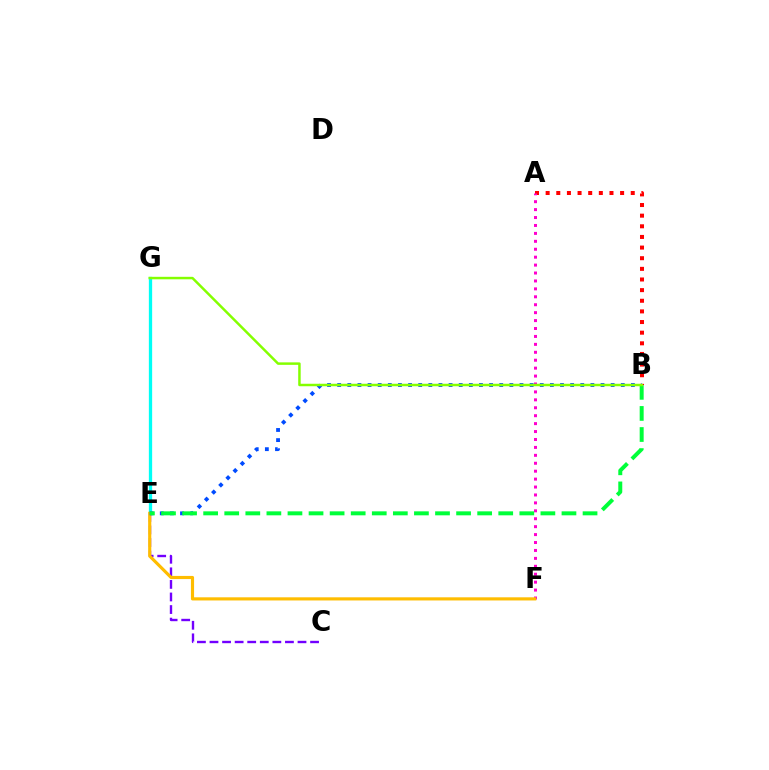{('E', 'G'): [{'color': '#00fff6', 'line_style': 'solid', 'thickness': 2.37}], ('A', 'B'): [{'color': '#ff0000', 'line_style': 'dotted', 'thickness': 2.89}], ('A', 'F'): [{'color': '#ff00cf', 'line_style': 'dotted', 'thickness': 2.15}], ('C', 'E'): [{'color': '#7200ff', 'line_style': 'dashed', 'thickness': 1.71}], ('E', 'F'): [{'color': '#ffbd00', 'line_style': 'solid', 'thickness': 2.27}], ('B', 'E'): [{'color': '#004bff', 'line_style': 'dotted', 'thickness': 2.75}, {'color': '#00ff39', 'line_style': 'dashed', 'thickness': 2.86}], ('B', 'G'): [{'color': '#84ff00', 'line_style': 'solid', 'thickness': 1.79}]}